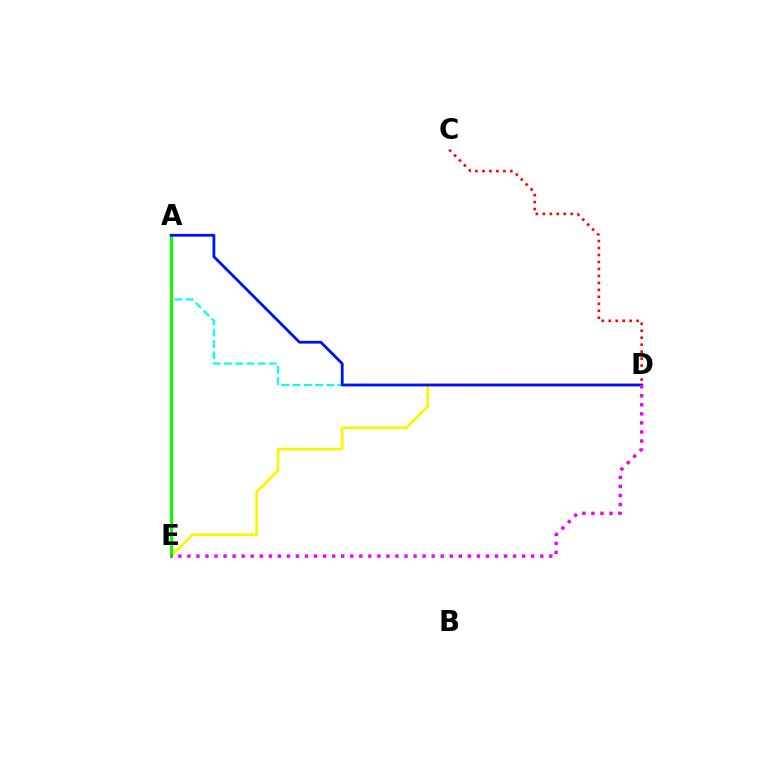{('C', 'D'): [{'color': '#ff0000', 'line_style': 'dotted', 'thickness': 1.89}], ('A', 'D'): [{'color': '#00fff6', 'line_style': 'dashed', 'thickness': 1.53}, {'color': '#0010ff', 'line_style': 'solid', 'thickness': 2.01}], ('D', 'E'): [{'color': '#fcf500', 'line_style': 'solid', 'thickness': 1.95}, {'color': '#ee00ff', 'line_style': 'dotted', 'thickness': 2.46}], ('A', 'E'): [{'color': '#08ff00', 'line_style': 'solid', 'thickness': 2.21}]}